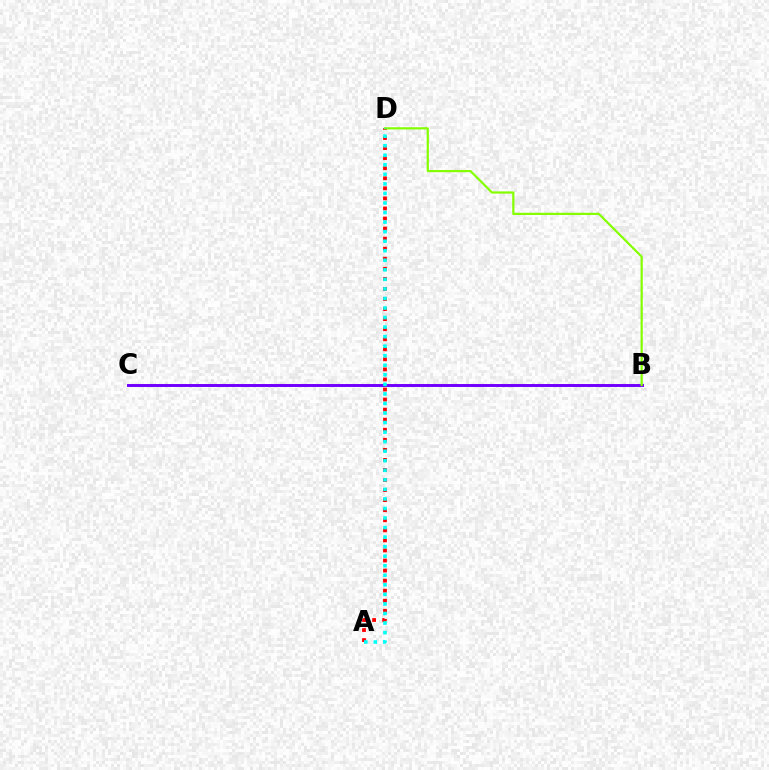{('A', 'D'): [{'color': '#ff0000', 'line_style': 'dotted', 'thickness': 2.73}, {'color': '#00fff6', 'line_style': 'dotted', 'thickness': 2.59}], ('B', 'C'): [{'color': '#7200ff', 'line_style': 'solid', 'thickness': 2.12}], ('B', 'D'): [{'color': '#84ff00', 'line_style': 'solid', 'thickness': 1.59}]}